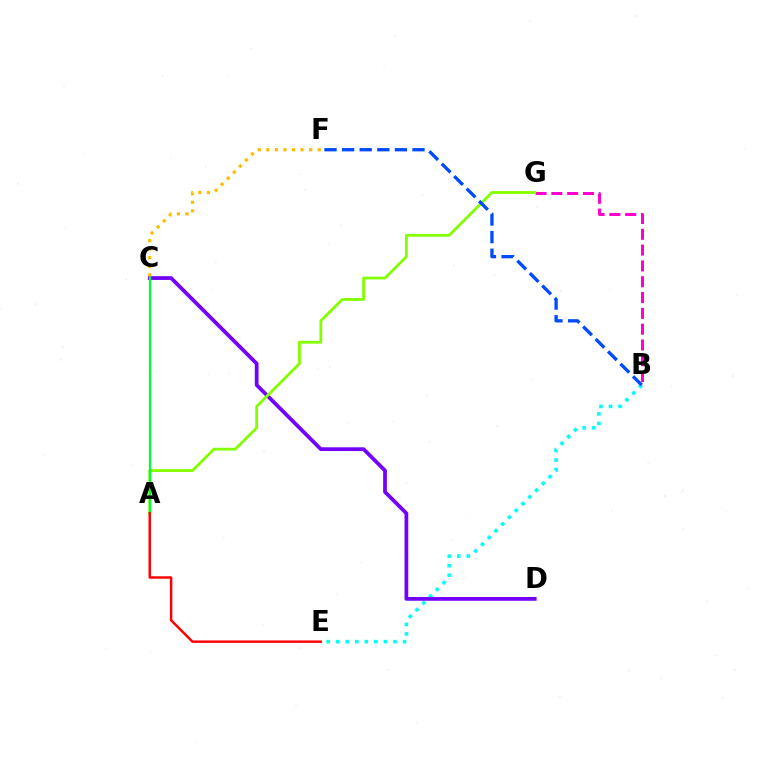{('B', 'E'): [{'color': '#00fff6', 'line_style': 'dotted', 'thickness': 2.6}], ('C', 'D'): [{'color': '#7200ff', 'line_style': 'solid', 'thickness': 2.7}], ('B', 'G'): [{'color': '#ff00cf', 'line_style': 'dashed', 'thickness': 2.15}], ('C', 'F'): [{'color': '#ffbd00', 'line_style': 'dotted', 'thickness': 2.33}], ('A', 'G'): [{'color': '#84ff00', 'line_style': 'solid', 'thickness': 2.02}], ('B', 'F'): [{'color': '#004bff', 'line_style': 'dashed', 'thickness': 2.39}], ('A', 'C'): [{'color': '#00ff39', 'line_style': 'solid', 'thickness': 1.62}], ('A', 'E'): [{'color': '#ff0000', 'line_style': 'solid', 'thickness': 1.76}]}